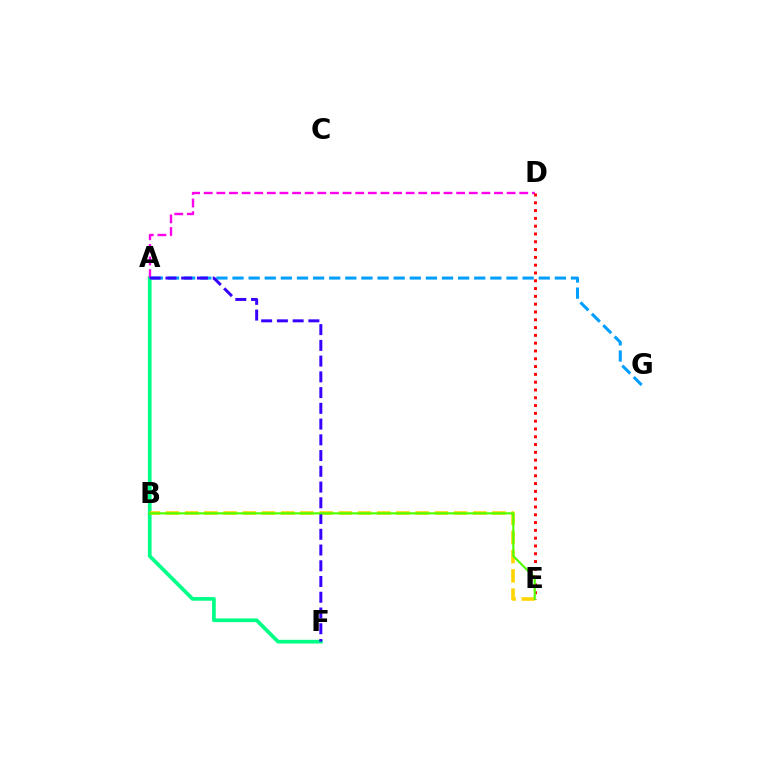{('A', 'F'): [{'color': '#00ff86', 'line_style': 'solid', 'thickness': 2.66}, {'color': '#3700ff', 'line_style': 'dashed', 'thickness': 2.14}], ('A', 'D'): [{'color': '#ff00ed', 'line_style': 'dashed', 'thickness': 1.71}], ('D', 'E'): [{'color': '#ff0000', 'line_style': 'dotted', 'thickness': 2.12}], ('A', 'G'): [{'color': '#009eff', 'line_style': 'dashed', 'thickness': 2.19}], ('B', 'E'): [{'color': '#ffd500', 'line_style': 'dashed', 'thickness': 2.61}, {'color': '#4fff00', 'line_style': 'solid', 'thickness': 1.55}]}